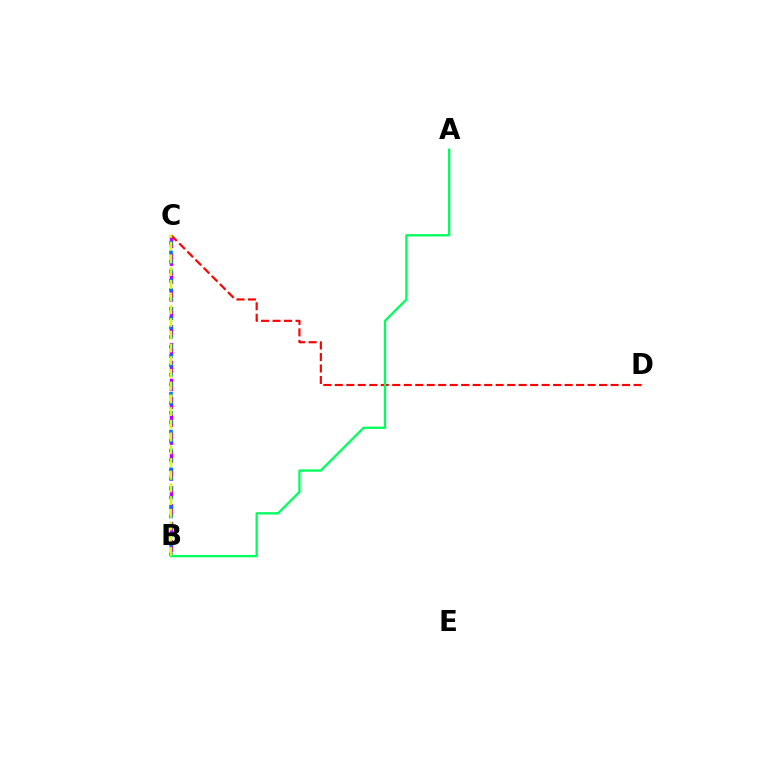{('B', 'C'): [{'color': '#b900ff', 'line_style': 'dashed', 'thickness': 2.43}, {'color': '#0074ff', 'line_style': 'dotted', 'thickness': 2.56}, {'color': '#d1ff00', 'line_style': 'dashed', 'thickness': 1.73}], ('C', 'D'): [{'color': '#ff0000', 'line_style': 'dashed', 'thickness': 1.56}], ('A', 'B'): [{'color': '#00ff5c', 'line_style': 'solid', 'thickness': 1.66}]}